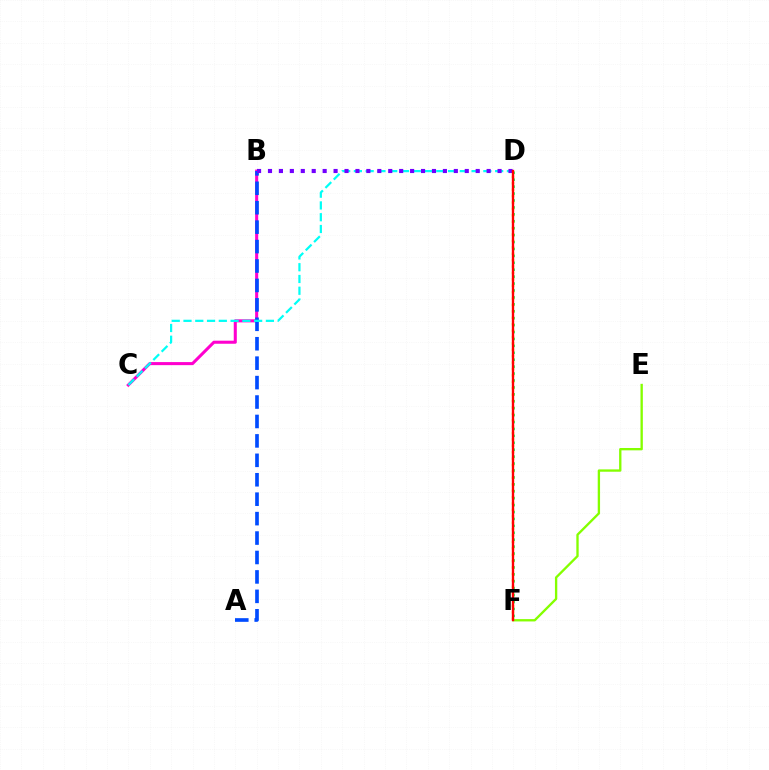{('D', 'F'): [{'color': '#00ff39', 'line_style': 'dotted', 'thickness': 1.88}, {'color': '#ffbd00', 'line_style': 'dotted', 'thickness': 1.74}, {'color': '#ff0000', 'line_style': 'solid', 'thickness': 1.7}], ('B', 'C'): [{'color': '#ff00cf', 'line_style': 'solid', 'thickness': 2.2}], ('A', 'B'): [{'color': '#004bff', 'line_style': 'dashed', 'thickness': 2.64}], ('C', 'D'): [{'color': '#00fff6', 'line_style': 'dashed', 'thickness': 1.6}], ('B', 'D'): [{'color': '#7200ff', 'line_style': 'dotted', 'thickness': 2.97}], ('E', 'F'): [{'color': '#84ff00', 'line_style': 'solid', 'thickness': 1.68}]}